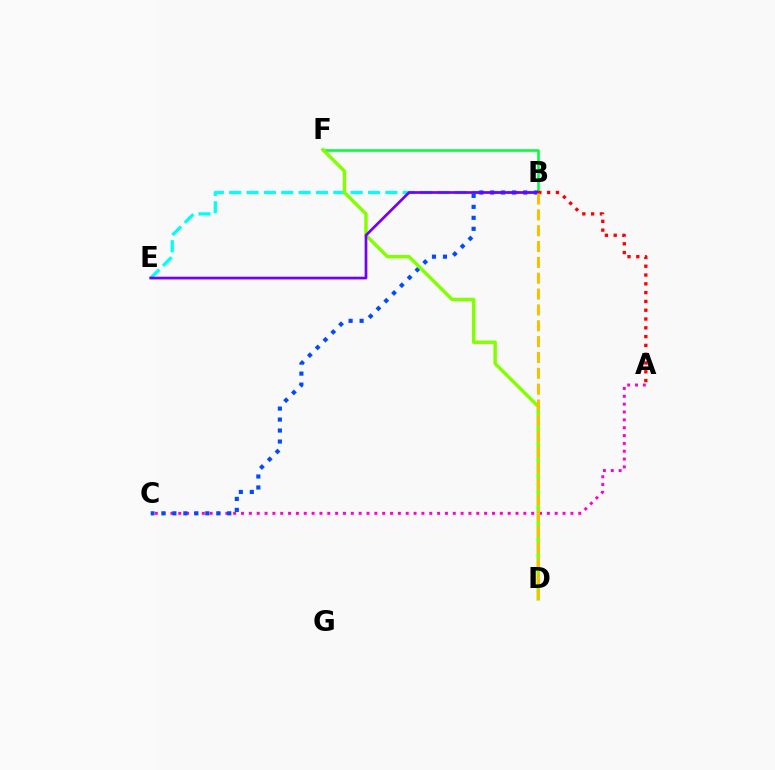{('B', 'F'): [{'color': '#00ff39', 'line_style': 'solid', 'thickness': 1.84}], ('A', 'C'): [{'color': '#ff00cf', 'line_style': 'dotted', 'thickness': 2.13}], ('B', 'E'): [{'color': '#00fff6', 'line_style': 'dashed', 'thickness': 2.36}, {'color': '#7200ff', 'line_style': 'solid', 'thickness': 1.95}], ('B', 'C'): [{'color': '#004bff', 'line_style': 'dotted', 'thickness': 2.98}], ('D', 'F'): [{'color': '#84ff00', 'line_style': 'solid', 'thickness': 2.49}], ('A', 'B'): [{'color': '#ff0000', 'line_style': 'dotted', 'thickness': 2.39}], ('B', 'D'): [{'color': '#ffbd00', 'line_style': 'dashed', 'thickness': 2.15}]}